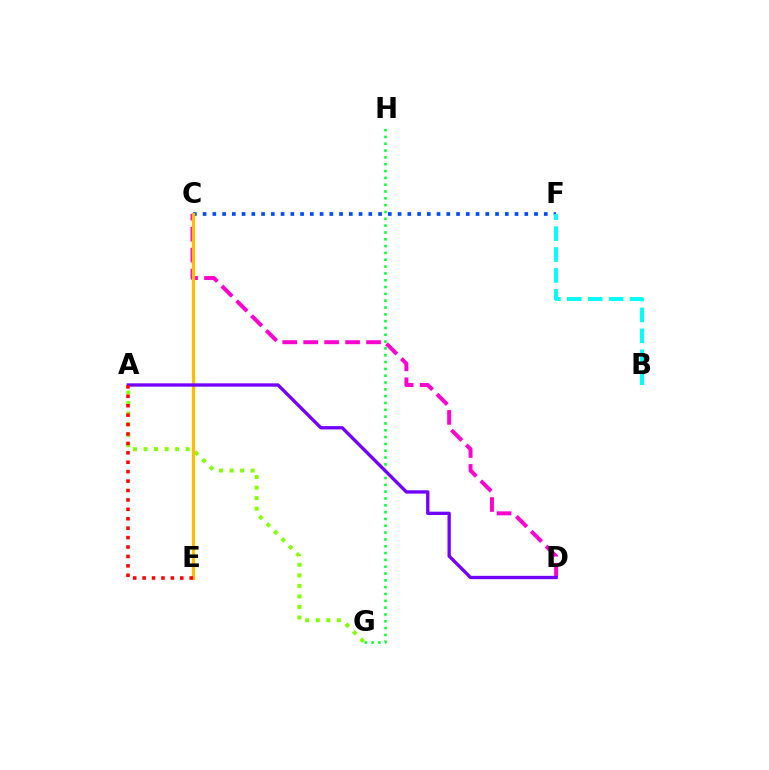{('C', 'F'): [{'color': '#004bff', 'line_style': 'dotted', 'thickness': 2.65}], ('A', 'G'): [{'color': '#84ff00', 'line_style': 'dotted', 'thickness': 2.86}], ('B', 'F'): [{'color': '#00fff6', 'line_style': 'dashed', 'thickness': 2.84}], ('C', 'D'): [{'color': '#ff00cf', 'line_style': 'dashed', 'thickness': 2.85}], ('C', 'E'): [{'color': '#ffbd00', 'line_style': 'solid', 'thickness': 2.35}], ('G', 'H'): [{'color': '#00ff39', 'line_style': 'dotted', 'thickness': 1.85}], ('A', 'D'): [{'color': '#7200ff', 'line_style': 'solid', 'thickness': 2.4}], ('A', 'E'): [{'color': '#ff0000', 'line_style': 'dotted', 'thickness': 2.56}]}